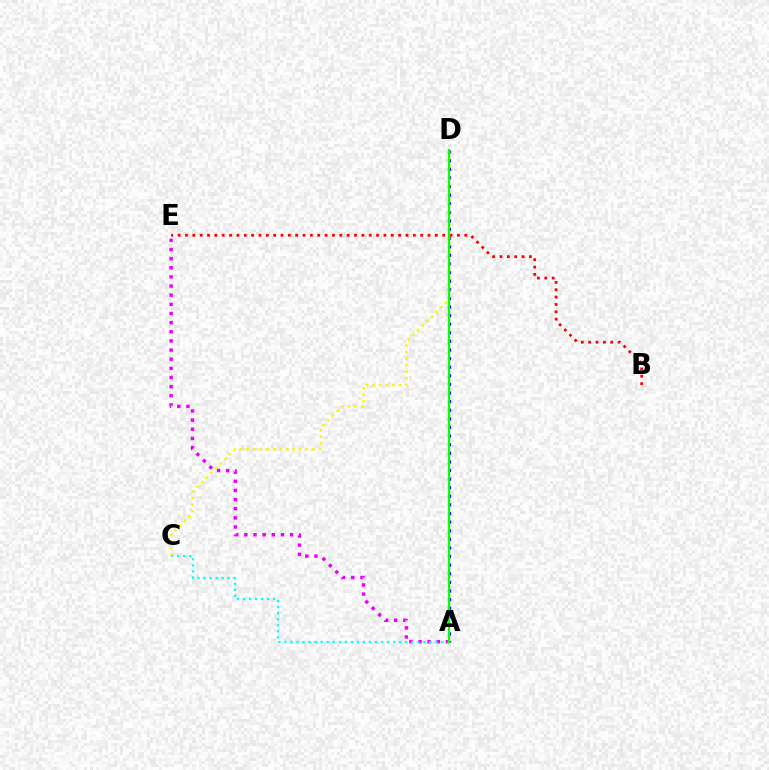{('A', 'E'): [{'color': '#ee00ff', 'line_style': 'dotted', 'thickness': 2.48}], ('A', 'C'): [{'color': '#00fff6', 'line_style': 'dotted', 'thickness': 1.64}], ('A', 'D'): [{'color': '#0010ff', 'line_style': 'dotted', 'thickness': 2.34}, {'color': '#08ff00', 'line_style': 'solid', 'thickness': 1.55}], ('B', 'E'): [{'color': '#ff0000', 'line_style': 'dotted', 'thickness': 2.0}], ('C', 'D'): [{'color': '#fcf500', 'line_style': 'dotted', 'thickness': 1.79}]}